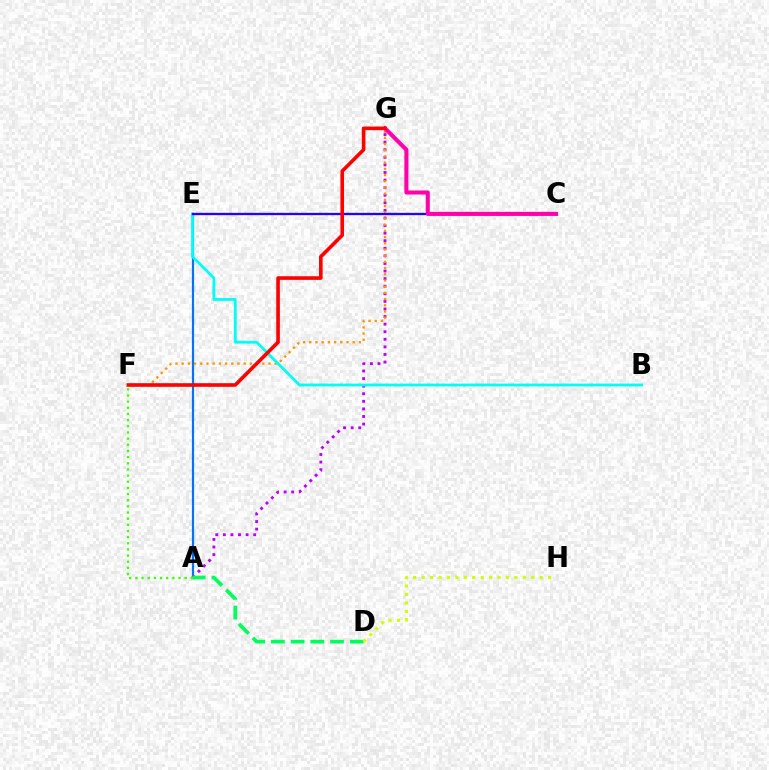{('A', 'E'): [{'color': '#0074ff', 'line_style': 'solid', 'thickness': 1.57}], ('A', 'G'): [{'color': '#b900ff', 'line_style': 'dotted', 'thickness': 2.06}], ('A', 'D'): [{'color': '#00ff5c', 'line_style': 'dashed', 'thickness': 2.68}], ('D', 'H'): [{'color': '#d1ff00', 'line_style': 'dotted', 'thickness': 2.29}], ('F', 'G'): [{'color': '#ff9400', 'line_style': 'dotted', 'thickness': 1.69}, {'color': '#ff0000', 'line_style': 'solid', 'thickness': 2.6}], ('B', 'E'): [{'color': '#00fff6', 'line_style': 'solid', 'thickness': 2.01}], ('A', 'F'): [{'color': '#3dff00', 'line_style': 'dotted', 'thickness': 1.67}], ('C', 'E'): [{'color': '#2500ff', 'line_style': 'solid', 'thickness': 1.66}], ('C', 'G'): [{'color': '#ff00ac', 'line_style': 'solid', 'thickness': 2.92}]}